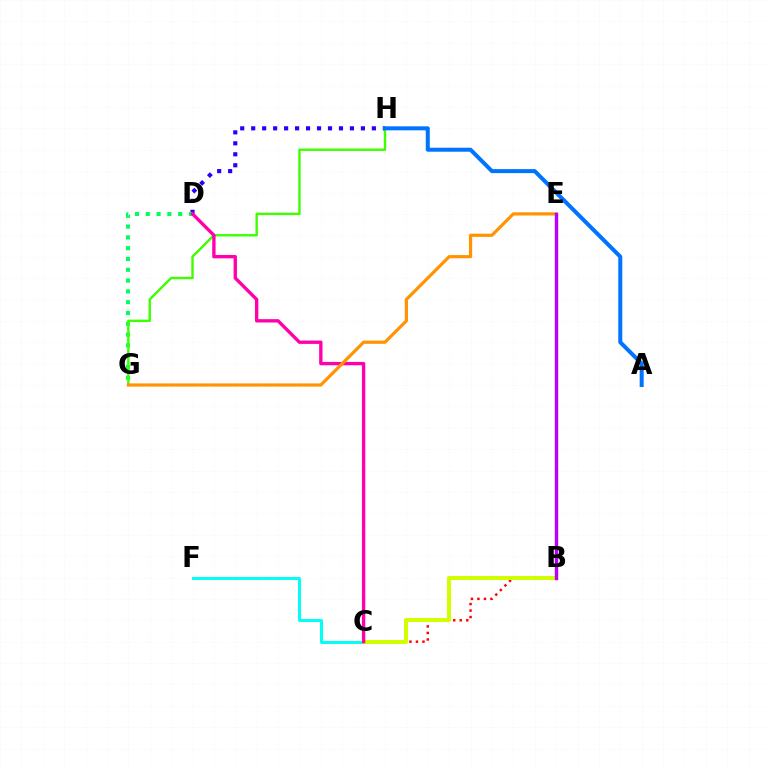{('C', 'F'): [{'color': '#00fff6', 'line_style': 'solid', 'thickness': 2.13}], ('D', 'H'): [{'color': '#2500ff', 'line_style': 'dotted', 'thickness': 2.98}], ('D', 'G'): [{'color': '#00ff5c', 'line_style': 'dotted', 'thickness': 2.93}], ('B', 'C'): [{'color': '#ff0000', 'line_style': 'dotted', 'thickness': 1.77}, {'color': '#d1ff00', 'line_style': 'solid', 'thickness': 2.93}], ('G', 'H'): [{'color': '#3dff00', 'line_style': 'solid', 'thickness': 1.73}], ('A', 'H'): [{'color': '#0074ff', 'line_style': 'solid', 'thickness': 2.89}], ('C', 'D'): [{'color': '#ff00ac', 'line_style': 'solid', 'thickness': 2.42}], ('E', 'G'): [{'color': '#ff9400', 'line_style': 'solid', 'thickness': 2.3}], ('B', 'E'): [{'color': '#b900ff', 'line_style': 'solid', 'thickness': 2.46}]}